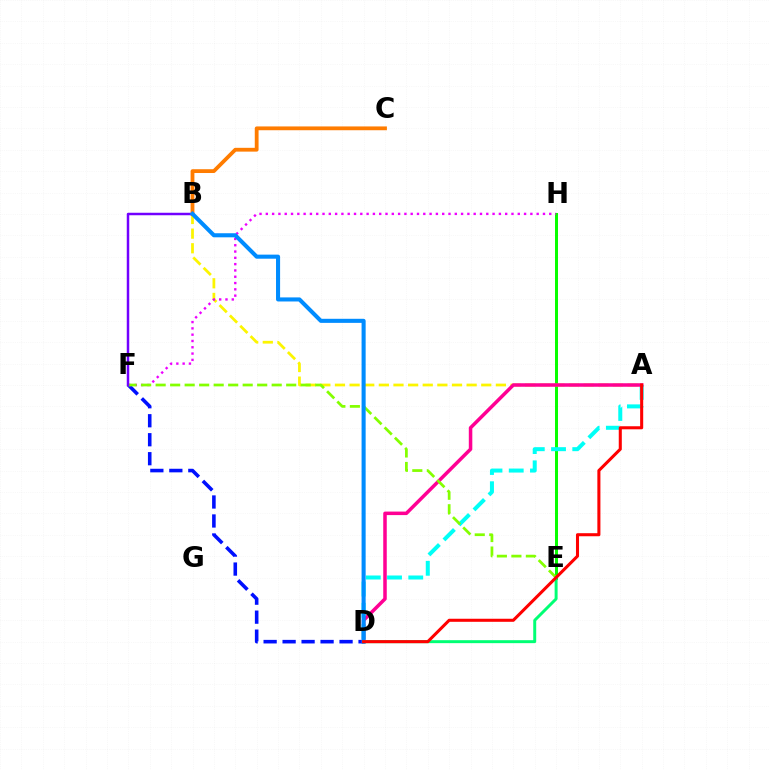{('D', 'F'): [{'color': '#0010ff', 'line_style': 'dashed', 'thickness': 2.58}], ('E', 'H'): [{'color': '#08ff00', 'line_style': 'solid', 'thickness': 2.16}], ('A', 'B'): [{'color': '#fcf500', 'line_style': 'dashed', 'thickness': 1.99}], ('F', 'H'): [{'color': '#ee00ff', 'line_style': 'dotted', 'thickness': 1.71}], ('B', 'C'): [{'color': '#ff7c00', 'line_style': 'solid', 'thickness': 2.73}], ('A', 'D'): [{'color': '#00fff6', 'line_style': 'dashed', 'thickness': 2.88}, {'color': '#ff0094', 'line_style': 'solid', 'thickness': 2.53}, {'color': '#ff0000', 'line_style': 'solid', 'thickness': 2.2}], ('E', 'F'): [{'color': '#84ff00', 'line_style': 'dashed', 'thickness': 1.97}], ('B', 'F'): [{'color': '#7200ff', 'line_style': 'solid', 'thickness': 1.79}], ('B', 'D'): [{'color': '#008cff', 'line_style': 'solid', 'thickness': 2.93}], ('D', 'E'): [{'color': '#00ff74', 'line_style': 'solid', 'thickness': 2.13}]}